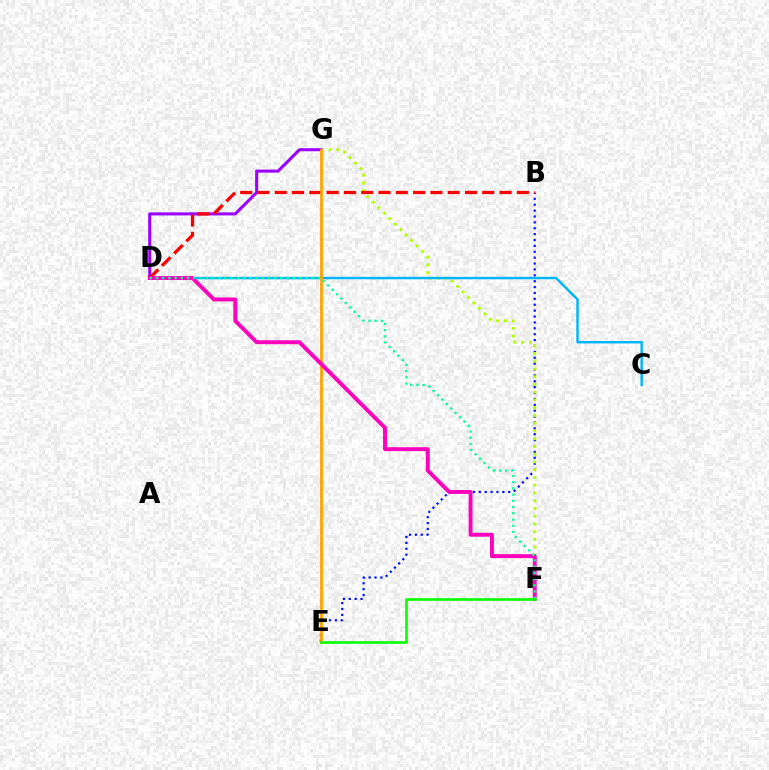{('B', 'E'): [{'color': '#0010ff', 'line_style': 'dotted', 'thickness': 1.6}], ('F', 'G'): [{'color': '#b3ff00', 'line_style': 'dotted', 'thickness': 2.11}], ('D', 'G'): [{'color': '#9b00ff', 'line_style': 'solid', 'thickness': 2.19}], ('B', 'D'): [{'color': '#ff0000', 'line_style': 'dashed', 'thickness': 2.35}], ('C', 'D'): [{'color': '#00b5ff', 'line_style': 'solid', 'thickness': 1.76}], ('E', 'G'): [{'color': '#ffa500', 'line_style': 'solid', 'thickness': 2.02}], ('D', 'F'): [{'color': '#ff00bd', 'line_style': 'solid', 'thickness': 2.81}, {'color': '#00ff9d', 'line_style': 'dotted', 'thickness': 1.69}], ('E', 'F'): [{'color': '#08ff00', 'line_style': 'solid', 'thickness': 1.88}]}